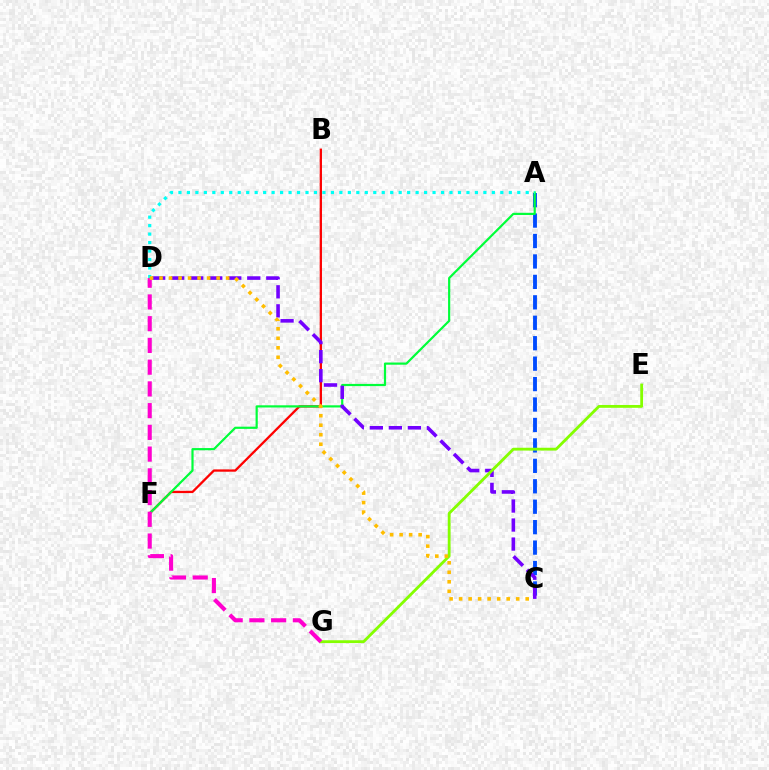{('B', 'F'): [{'color': '#ff0000', 'line_style': 'solid', 'thickness': 1.65}], ('A', 'C'): [{'color': '#004bff', 'line_style': 'dashed', 'thickness': 2.78}], ('A', 'F'): [{'color': '#00ff39', 'line_style': 'solid', 'thickness': 1.58}], ('C', 'D'): [{'color': '#7200ff', 'line_style': 'dashed', 'thickness': 2.58}, {'color': '#ffbd00', 'line_style': 'dotted', 'thickness': 2.58}], ('E', 'G'): [{'color': '#84ff00', 'line_style': 'solid', 'thickness': 2.03}], ('D', 'G'): [{'color': '#ff00cf', 'line_style': 'dashed', 'thickness': 2.95}], ('A', 'D'): [{'color': '#00fff6', 'line_style': 'dotted', 'thickness': 2.3}]}